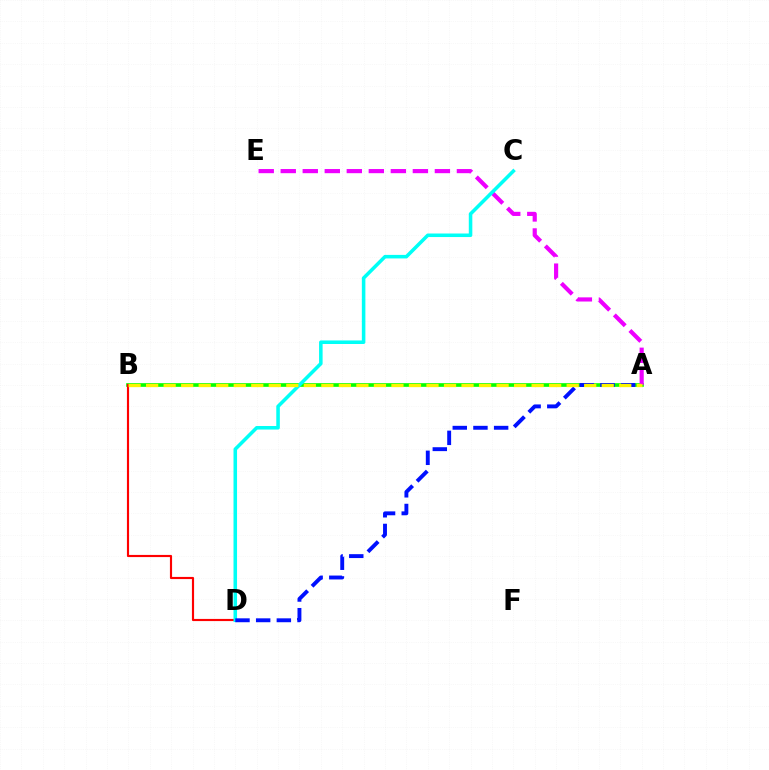{('A', 'B'): [{'color': '#08ff00', 'line_style': 'solid', 'thickness': 2.64}, {'color': '#fcf500', 'line_style': 'dashed', 'thickness': 2.38}], ('A', 'E'): [{'color': '#ee00ff', 'line_style': 'dashed', 'thickness': 2.99}], ('B', 'D'): [{'color': '#ff0000', 'line_style': 'solid', 'thickness': 1.55}], ('C', 'D'): [{'color': '#00fff6', 'line_style': 'solid', 'thickness': 2.55}], ('A', 'D'): [{'color': '#0010ff', 'line_style': 'dashed', 'thickness': 2.81}]}